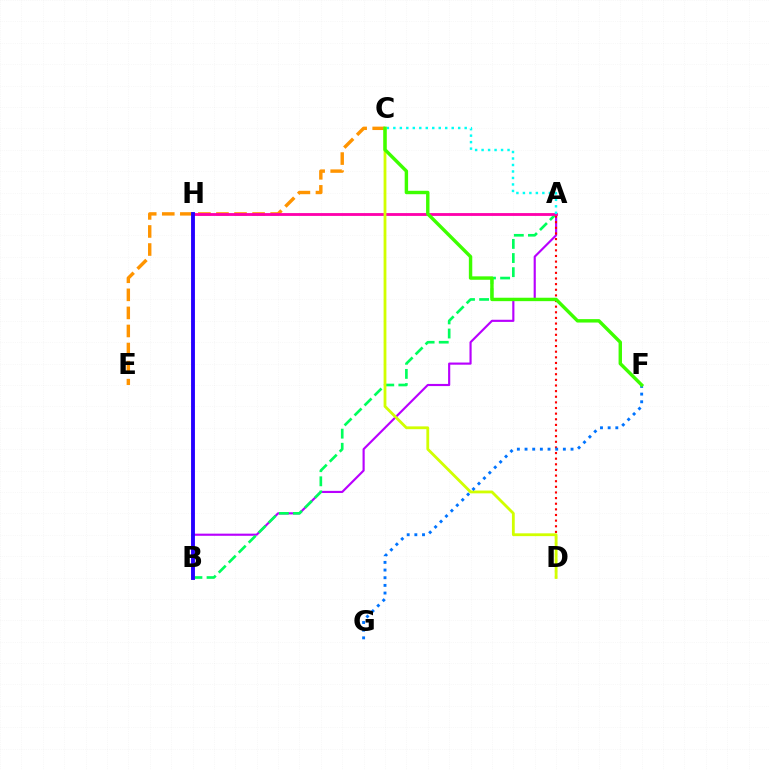{('A', 'B'): [{'color': '#b900ff', 'line_style': 'solid', 'thickness': 1.55}, {'color': '#00ff5c', 'line_style': 'dashed', 'thickness': 1.92}], ('C', 'E'): [{'color': '#ff9400', 'line_style': 'dashed', 'thickness': 2.45}], ('A', 'D'): [{'color': '#ff0000', 'line_style': 'dotted', 'thickness': 1.53}], ('A', 'H'): [{'color': '#ff00ac', 'line_style': 'solid', 'thickness': 2.04}], ('A', 'C'): [{'color': '#00fff6', 'line_style': 'dotted', 'thickness': 1.76}], ('B', 'H'): [{'color': '#2500ff', 'line_style': 'solid', 'thickness': 2.79}], ('C', 'D'): [{'color': '#d1ff00', 'line_style': 'solid', 'thickness': 2.02}], ('F', 'G'): [{'color': '#0074ff', 'line_style': 'dotted', 'thickness': 2.08}], ('C', 'F'): [{'color': '#3dff00', 'line_style': 'solid', 'thickness': 2.46}]}